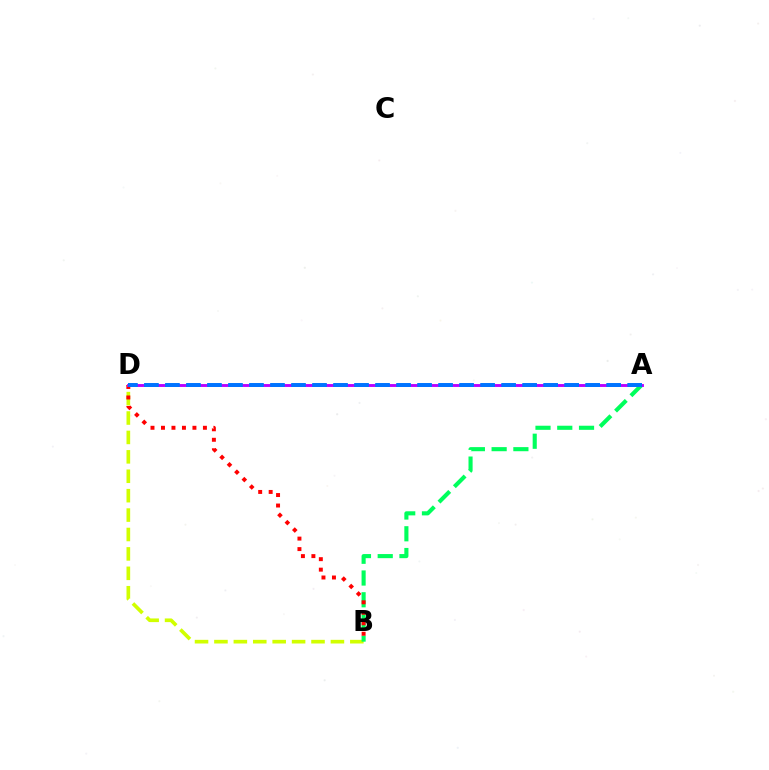{('B', 'D'): [{'color': '#d1ff00', 'line_style': 'dashed', 'thickness': 2.64}, {'color': '#ff0000', 'line_style': 'dotted', 'thickness': 2.85}], ('A', 'B'): [{'color': '#00ff5c', 'line_style': 'dashed', 'thickness': 2.96}], ('A', 'D'): [{'color': '#b900ff', 'line_style': 'solid', 'thickness': 2.08}, {'color': '#0074ff', 'line_style': 'dashed', 'thickness': 2.85}]}